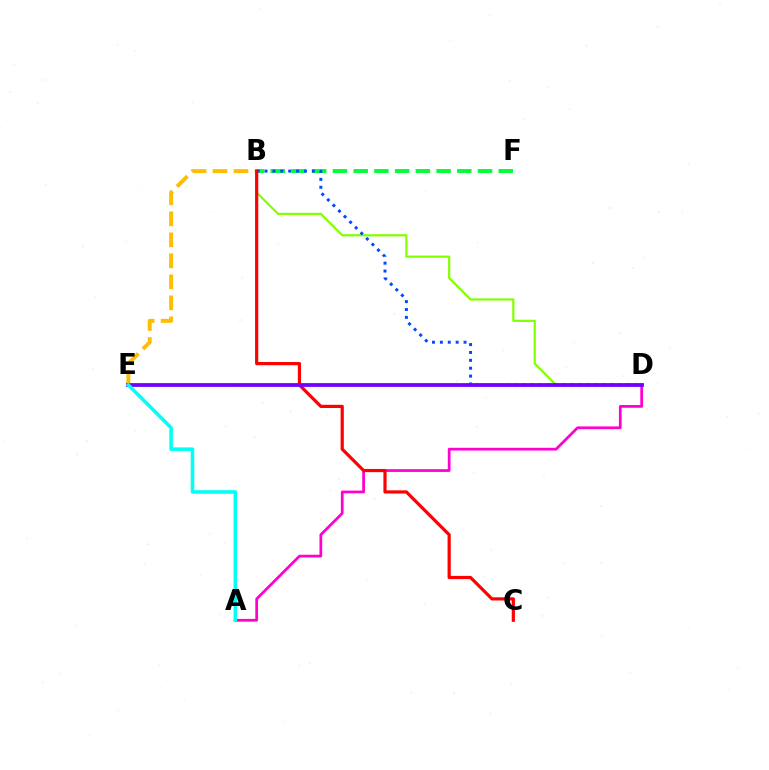{('B', 'F'): [{'color': '#00ff39', 'line_style': 'dashed', 'thickness': 2.82}], ('B', 'E'): [{'color': '#ffbd00', 'line_style': 'dashed', 'thickness': 2.85}], ('B', 'D'): [{'color': '#84ff00', 'line_style': 'solid', 'thickness': 1.59}, {'color': '#004bff', 'line_style': 'dotted', 'thickness': 2.14}], ('A', 'D'): [{'color': '#ff00cf', 'line_style': 'solid', 'thickness': 1.98}], ('B', 'C'): [{'color': '#ff0000', 'line_style': 'solid', 'thickness': 2.3}], ('D', 'E'): [{'color': '#7200ff', 'line_style': 'solid', 'thickness': 2.71}], ('A', 'E'): [{'color': '#00fff6', 'line_style': 'solid', 'thickness': 2.55}]}